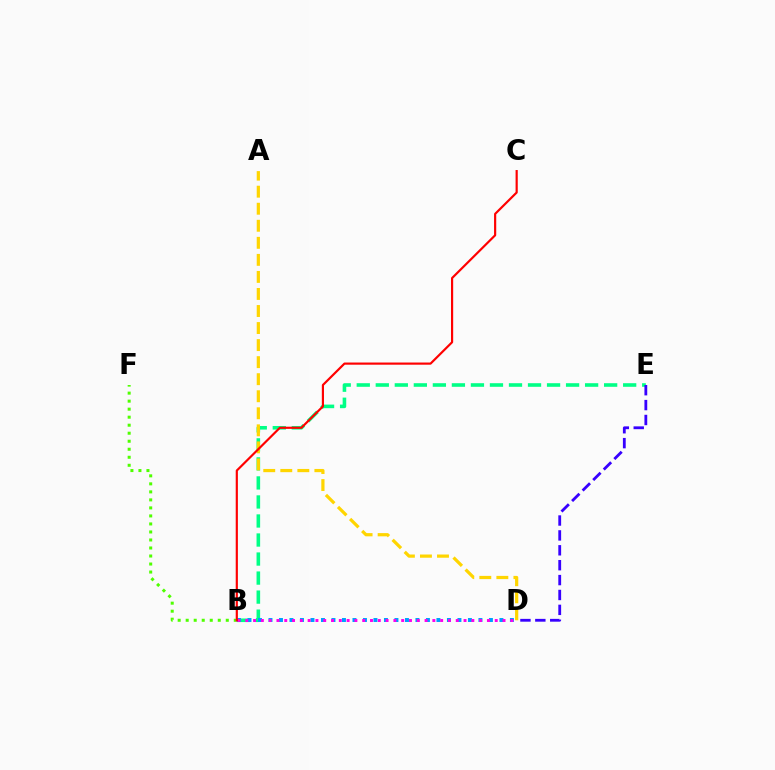{('B', 'F'): [{'color': '#4fff00', 'line_style': 'dotted', 'thickness': 2.18}], ('B', 'E'): [{'color': '#00ff86', 'line_style': 'dashed', 'thickness': 2.59}], ('B', 'D'): [{'color': '#009eff', 'line_style': 'dotted', 'thickness': 2.85}, {'color': '#ff00ed', 'line_style': 'dotted', 'thickness': 2.12}], ('A', 'D'): [{'color': '#ffd500', 'line_style': 'dashed', 'thickness': 2.32}], ('D', 'E'): [{'color': '#3700ff', 'line_style': 'dashed', 'thickness': 2.02}], ('B', 'C'): [{'color': '#ff0000', 'line_style': 'solid', 'thickness': 1.57}]}